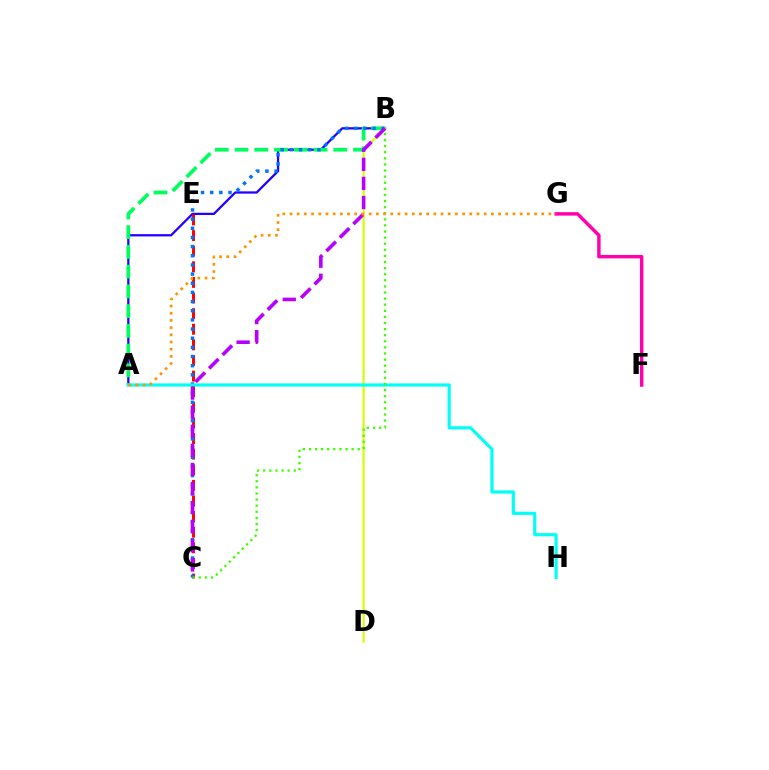{('A', 'B'): [{'color': '#2500ff', 'line_style': 'solid', 'thickness': 1.64}, {'color': '#00ff5c', 'line_style': 'dashed', 'thickness': 2.68}], ('C', 'E'): [{'color': '#ff0000', 'line_style': 'dashed', 'thickness': 2.12}], ('F', 'G'): [{'color': '#ff00ac', 'line_style': 'solid', 'thickness': 2.48}], ('B', 'C'): [{'color': '#0074ff', 'line_style': 'dotted', 'thickness': 2.49}, {'color': '#3dff00', 'line_style': 'dotted', 'thickness': 1.66}, {'color': '#b900ff', 'line_style': 'dashed', 'thickness': 2.59}], ('B', 'D'): [{'color': '#d1ff00', 'line_style': 'solid', 'thickness': 1.55}], ('A', 'H'): [{'color': '#00fff6', 'line_style': 'solid', 'thickness': 2.28}], ('A', 'G'): [{'color': '#ff9400', 'line_style': 'dotted', 'thickness': 1.95}]}